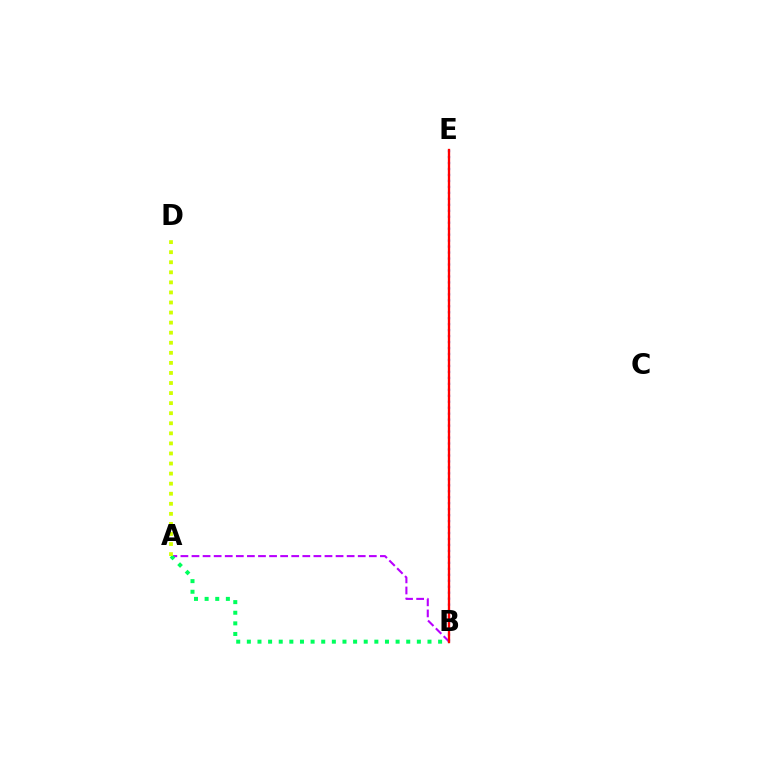{('B', 'E'): [{'color': '#0074ff', 'line_style': 'dotted', 'thickness': 1.62}, {'color': '#ff0000', 'line_style': 'solid', 'thickness': 1.67}], ('A', 'B'): [{'color': '#b900ff', 'line_style': 'dashed', 'thickness': 1.51}, {'color': '#00ff5c', 'line_style': 'dotted', 'thickness': 2.89}], ('A', 'D'): [{'color': '#d1ff00', 'line_style': 'dotted', 'thickness': 2.73}]}